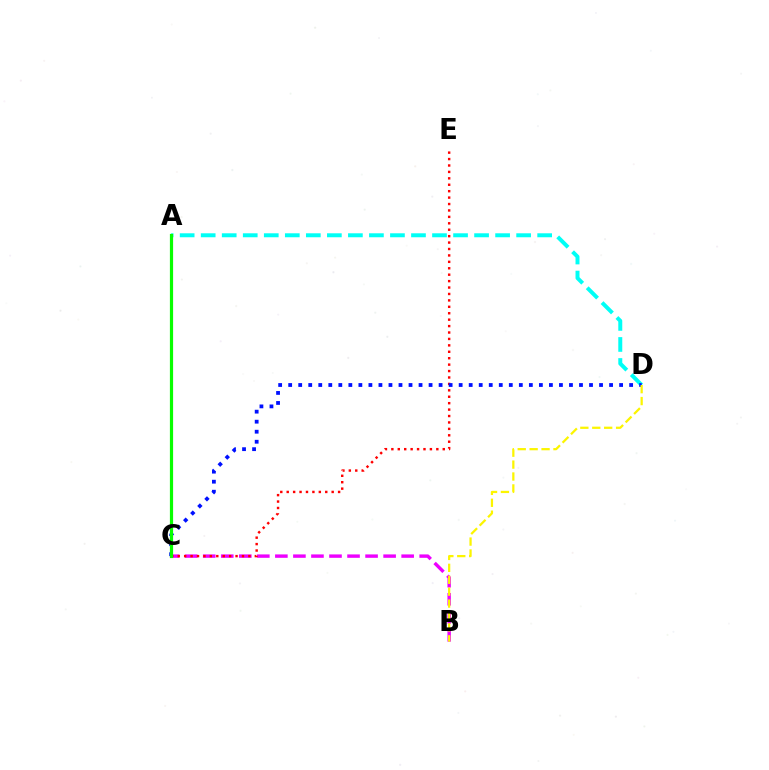{('B', 'C'): [{'color': '#ee00ff', 'line_style': 'dashed', 'thickness': 2.45}], ('A', 'D'): [{'color': '#00fff6', 'line_style': 'dashed', 'thickness': 2.86}], ('C', 'E'): [{'color': '#ff0000', 'line_style': 'dotted', 'thickness': 1.75}], ('C', 'D'): [{'color': '#0010ff', 'line_style': 'dotted', 'thickness': 2.72}], ('B', 'D'): [{'color': '#fcf500', 'line_style': 'dashed', 'thickness': 1.62}], ('A', 'C'): [{'color': '#08ff00', 'line_style': 'solid', 'thickness': 2.31}]}